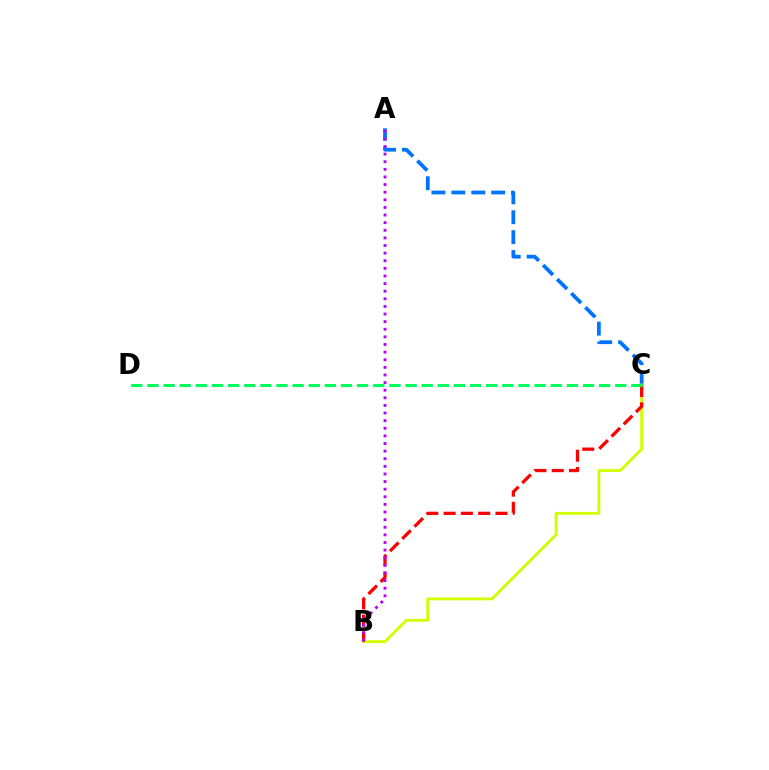{('A', 'C'): [{'color': '#0074ff', 'line_style': 'dashed', 'thickness': 2.71}], ('B', 'C'): [{'color': '#d1ff00', 'line_style': 'solid', 'thickness': 2.07}, {'color': '#ff0000', 'line_style': 'dashed', 'thickness': 2.35}], ('A', 'B'): [{'color': '#b900ff', 'line_style': 'dotted', 'thickness': 2.07}], ('C', 'D'): [{'color': '#00ff5c', 'line_style': 'dashed', 'thickness': 2.19}]}